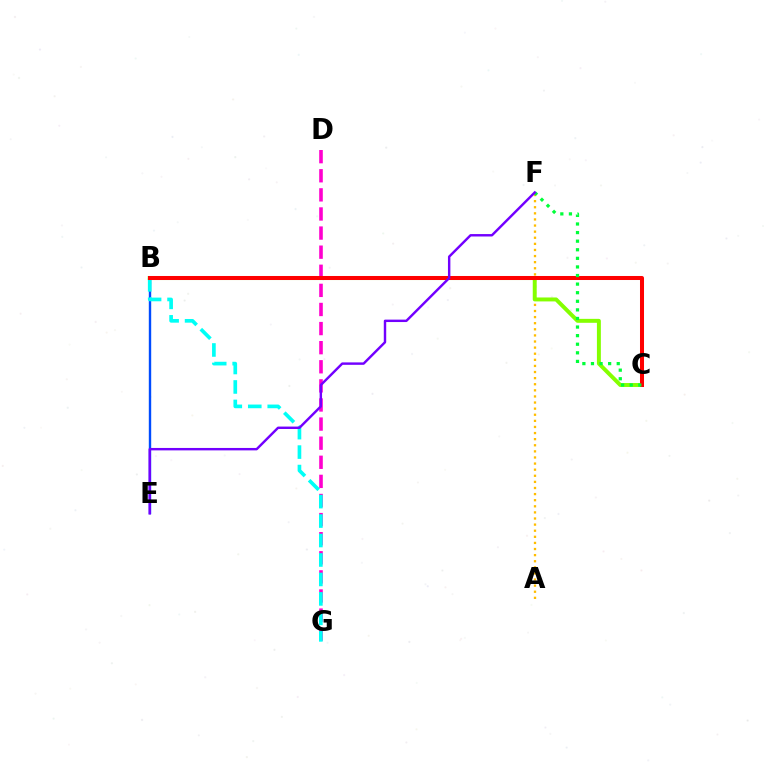{('B', 'E'): [{'color': '#004bff', 'line_style': 'solid', 'thickness': 1.72}], ('D', 'G'): [{'color': '#ff00cf', 'line_style': 'dashed', 'thickness': 2.59}], ('A', 'F'): [{'color': '#ffbd00', 'line_style': 'dotted', 'thickness': 1.66}], ('B', 'C'): [{'color': '#84ff00', 'line_style': 'solid', 'thickness': 2.84}, {'color': '#ff0000', 'line_style': 'solid', 'thickness': 2.9}], ('B', 'G'): [{'color': '#00fff6', 'line_style': 'dashed', 'thickness': 2.64}], ('C', 'F'): [{'color': '#00ff39', 'line_style': 'dotted', 'thickness': 2.33}], ('E', 'F'): [{'color': '#7200ff', 'line_style': 'solid', 'thickness': 1.75}]}